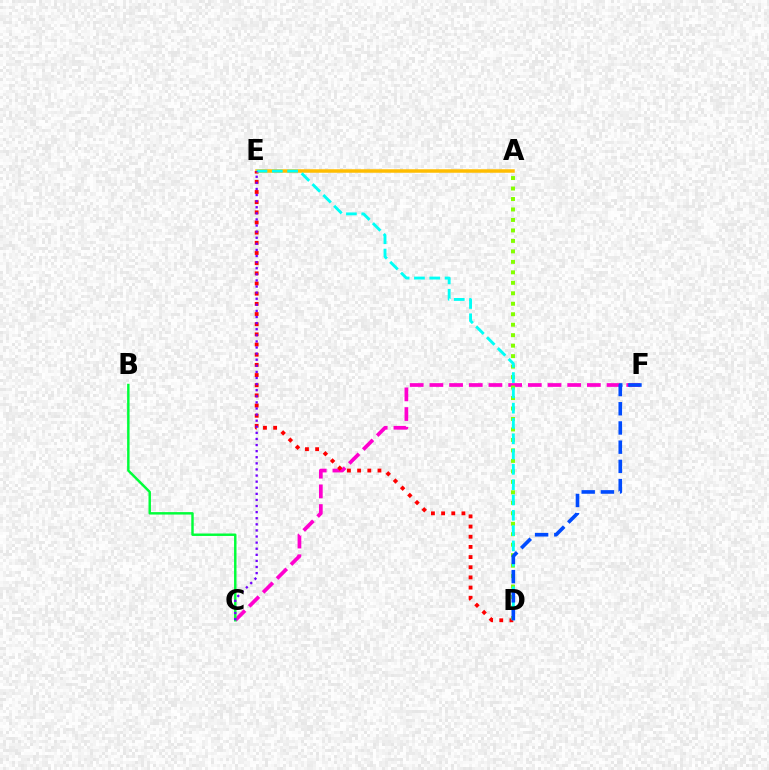{('A', 'E'): [{'color': '#ffbd00', 'line_style': 'solid', 'thickness': 2.52}], ('C', 'F'): [{'color': '#ff00cf', 'line_style': 'dashed', 'thickness': 2.67}], ('D', 'E'): [{'color': '#ff0000', 'line_style': 'dotted', 'thickness': 2.76}, {'color': '#00fff6', 'line_style': 'dashed', 'thickness': 2.08}], ('B', 'C'): [{'color': '#00ff39', 'line_style': 'solid', 'thickness': 1.76}], ('A', 'D'): [{'color': '#84ff00', 'line_style': 'dotted', 'thickness': 2.85}], ('D', 'F'): [{'color': '#004bff', 'line_style': 'dashed', 'thickness': 2.61}], ('C', 'E'): [{'color': '#7200ff', 'line_style': 'dotted', 'thickness': 1.66}]}